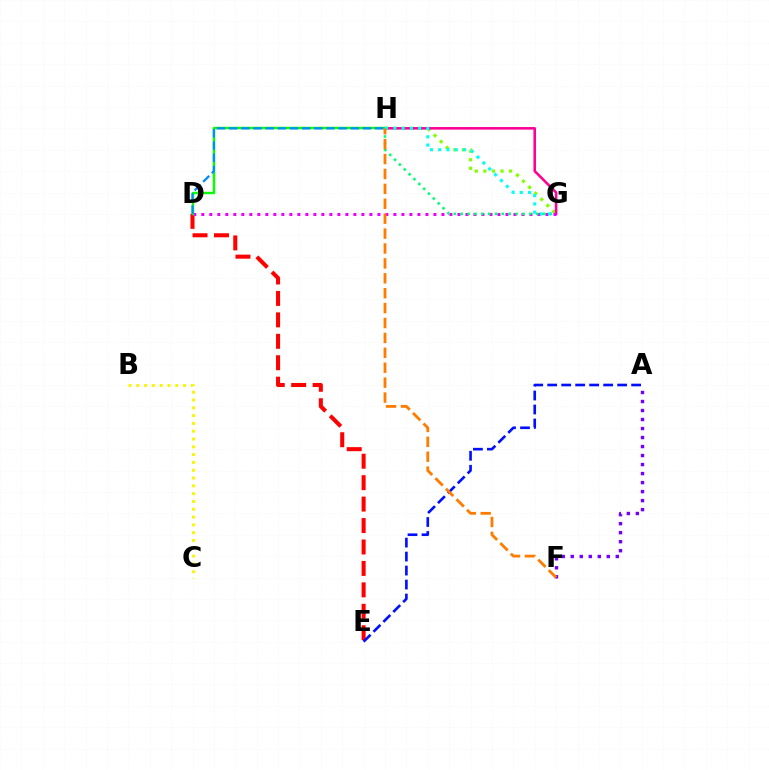{('D', 'E'): [{'color': '#ff0000', 'line_style': 'dashed', 'thickness': 2.91}], ('G', 'H'): [{'color': '#84ff00', 'line_style': 'dotted', 'thickness': 2.33}, {'color': '#ff0094', 'line_style': 'solid', 'thickness': 1.86}, {'color': '#00ff74', 'line_style': 'dotted', 'thickness': 1.86}, {'color': '#00fff6', 'line_style': 'dotted', 'thickness': 2.25}], ('A', 'F'): [{'color': '#7200ff', 'line_style': 'dotted', 'thickness': 2.45}], ('B', 'C'): [{'color': '#fcf500', 'line_style': 'dotted', 'thickness': 2.12}], ('D', 'G'): [{'color': '#ee00ff', 'line_style': 'dotted', 'thickness': 2.17}], ('A', 'E'): [{'color': '#0010ff', 'line_style': 'dashed', 'thickness': 1.9}], ('D', 'H'): [{'color': '#08ff00', 'line_style': 'solid', 'thickness': 1.77}, {'color': '#008cff', 'line_style': 'dashed', 'thickness': 1.65}], ('F', 'H'): [{'color': '#ff7c00', 'line_style': 'dashed', 'thickness': 2.02}]}